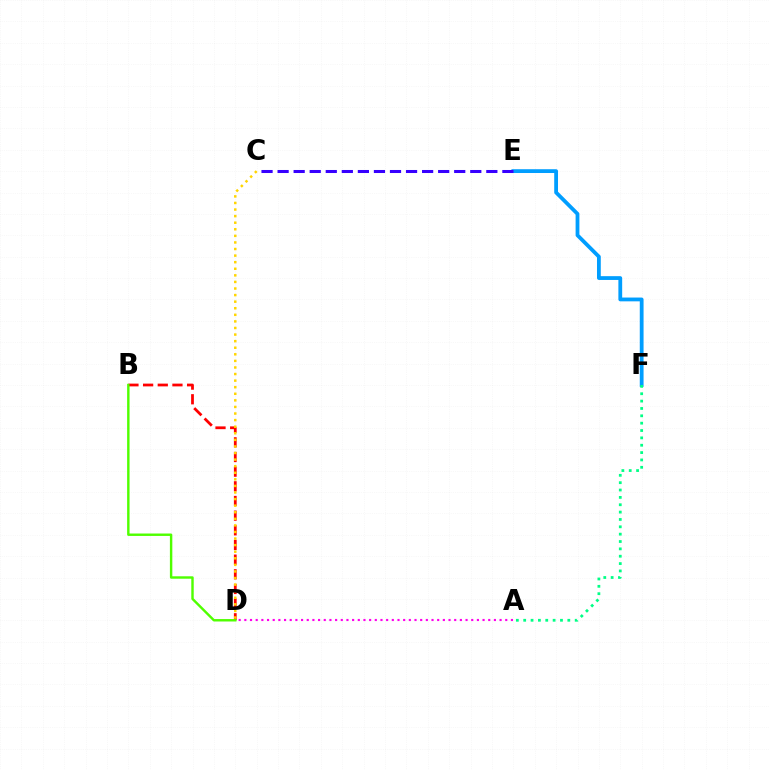{('A', 'D'): [{'color': '#ff00ed', 'line_style': 'dotted', 'thickness': 1.54}], ('B', 'D'): [{'color': '#ff0000', 'line_style': 'dashed', 'thickness': 1.99}, {'color': '#4fff00', 'line_style': 'solid', 'thickness': 1.74}], ('E', 'F'): [{'color': '#009eff', 'line_style': 'solid', 'thickness': 2.73}], ('A', 'F'): [{'color': '#00ff86', 'line_style': 'dotted', 'thickness': 2.0}], ('C', 'D'): [{'color': '#ffd500', 'line_style': 'dotted', 'thickness': 1.79}], ('C', 'E'): [{'color': '#3700ff', 'line_style': 'dashed', 'thickness': 2.18}]}